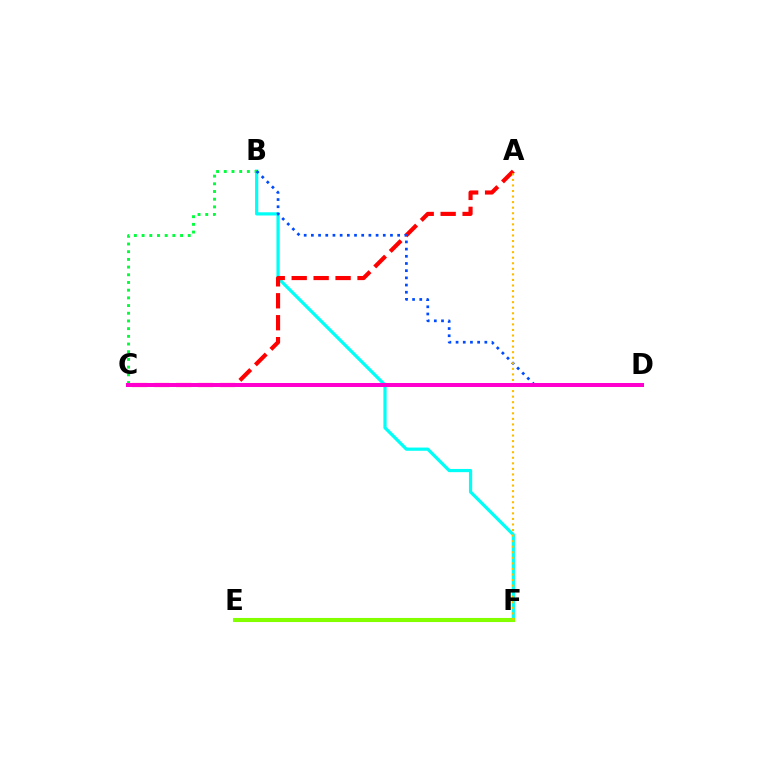{('C', 'D'): [{'color': '#7200ff', 'line_style': 'dotted', 'thickness': 2.7}, {'color': '#ff00cf', 'line_style': 'solid', 'thickness': 2.89}], ('B', 'F'): [{'color': '#00fff6', 'line_style': 'solid', 'thickness': 2.32}], ('A', 'C'): [{'color': '#ff0000', 'line_style': 'dashed', 'thickness': 2.98}], ('B', 'C'): [{'color': '#00ff39', 'line_style': 'dotted', 'thickness': 2.09}], ('B', 'D'): [{'color': '#004bff', 'line_style': 'dotted', 'thickness': 1.95}], ('E', 'F'): [{'color': '#84ff00', 'line_style': 'solid', 'thickness': 2.93}], ('A', 'F'): [{'color': '#ffbd00', 'line_style': 'dotted', 'thickness': 1.51}]}